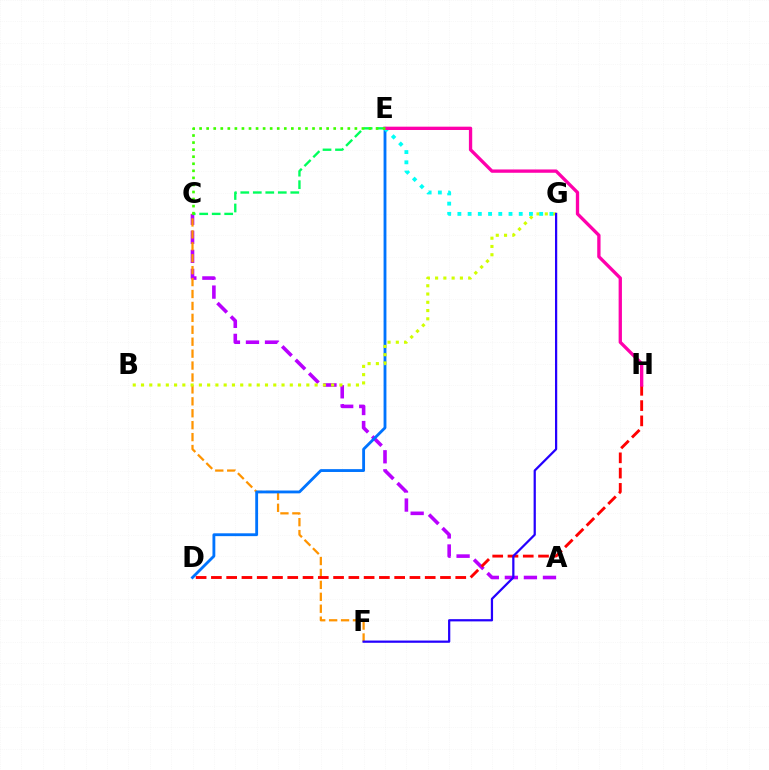{('A', 'C'): [{'color': '#b900ff', 'line_style': 'dashed', 'thickness': 2.59}], ('C', 'F'): [{'color': '#ff9400', 'line_style': 'dashed', 'thickness': 1.62}], ('D', 'E'): [{'color': '#0074ff', 'line_style': 'solid', 'thickness': 2.05}], ('B', 'G'): [{'color': '#d1ff00', 'line_style': 'dotted', 'thickness': 2.25}], ('C', 'E'): [{'color': '#00ff5c', 'line_style': 'dashed', 'thickness': 1.7}, {'color': '#3dff00', 'line_style': 'dotted', 'thickness': 1.92}], ('E', 'G'): [{'color': '#00fff6', 'line_style': 'dotted', 'thickness': 2.78}], ('D', 'H'): [{'color': '#ff0000', 'line_style': 'dashed', 'thickness': 2.07}], ('F', 'G'): [{'color': '#2500ff', 'line_style': 'solid', 'thickness': 1.61}], ('E', 'H'): [{'color': '#ff00ac', 'line_style': 'solid', 'thickness': 2.39}]}